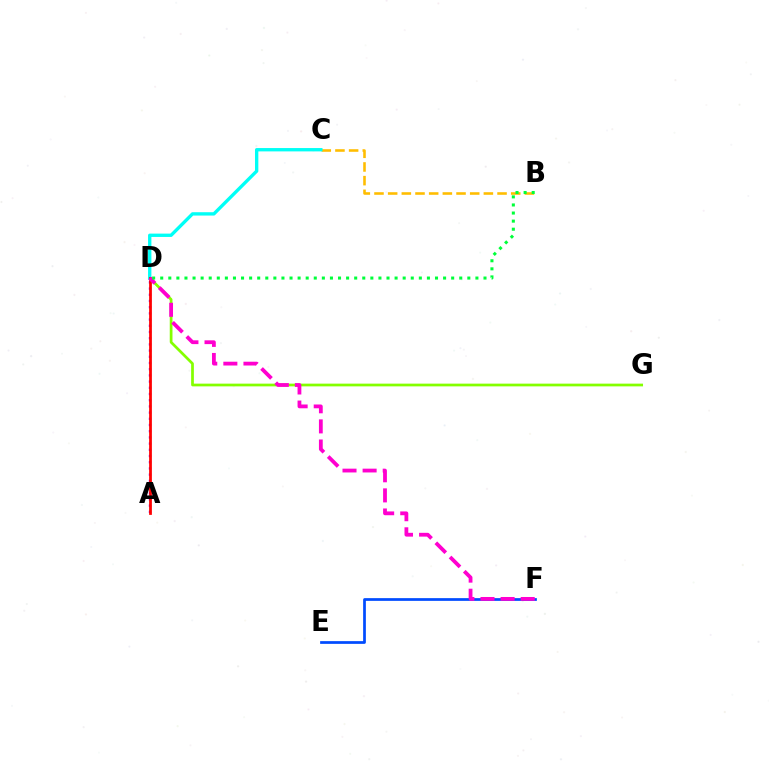{('D', 'G'): [{'color': '#84ff00', 'line_style': 'solid', 'thickness': 1.96}], ('E', 'F'): [{'color': '#004bff', 'line_style': 'solid', 'thickness': 1.96}], ('B', 'C'): [{'color': '#ffbd00', 'line_style': 'dashed', 'thickness': 1.86}], ('C', 'D'): [{'color': '#00fff6', 'line_style': 'solid', 'thickness': 2.41}], ('A', 'D'): [{'color': '#7200ff', 'line_style': 'dotted', 'thickness': 1.68}, {'color': '#ff0000', 'line_style': 'solid', 'thickness': 1.98}], ('D', 'F'): [{'color': '#ff00cf', 'line_style': 'dashed', 'thickness': 2.73}], ('B', 'D'): [{'color': '#00ff39', 'line_style': 'dotted', 'thickness': 2.2}]}